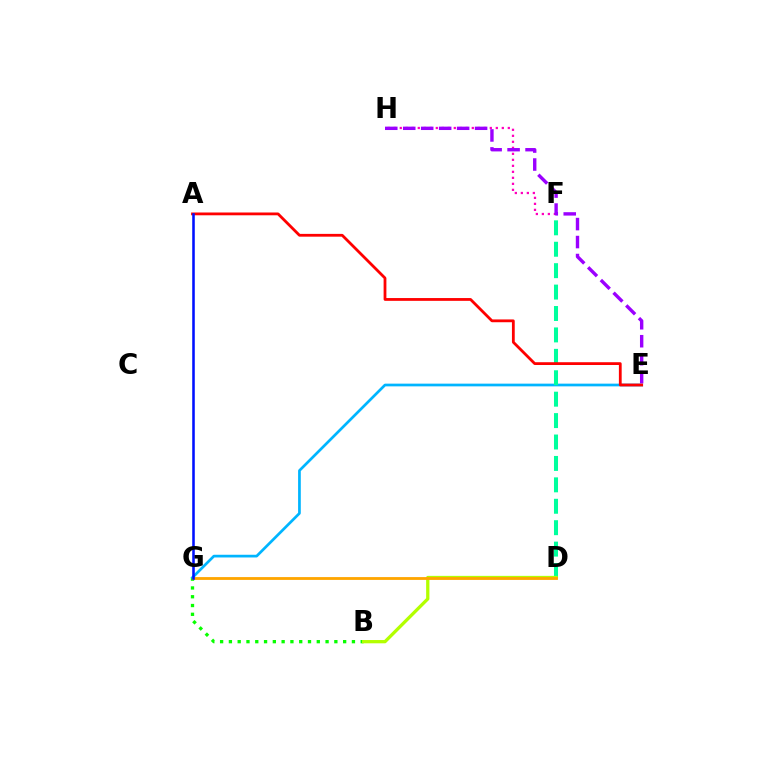{('B', 'G'): [{'color': '#08ff00', 'line_style': 'dotted', 'thickness': 2.39}], ('E', 'G'): [{'color': '#00b5ff', 'line_style': 'solid', 'thickness': 1.95}], ('D', 'F'): [{'color': '#00ff9d', 'line_style': 'dashed', 'thickness': 2.91}], ('F', 'H'): [{'color': '#ff00bd', 'line_style': 'dotted', 'thickness': 1.63}], ('B', 'D'): [{'color': '#b3ff00', 'line_style': 'solid', 'thickness': 2.36}], ('E', 'H'): [{'color': '#9b00ff', 'line_style': 'dashed', 'thickness': 2.44}], ('A', 'E'): [{'color': '#ff0000', 'line_style': 'solid', 'thickness': 2.01}], ('D', 'G'): [{'color': '#ffa500', 'line_style': 'solid', 'thickness': 2.03}], ('A', 'G'): [{'color': '#0010ff', 'line_style': 'solid', 'thickness': 1.85}]}